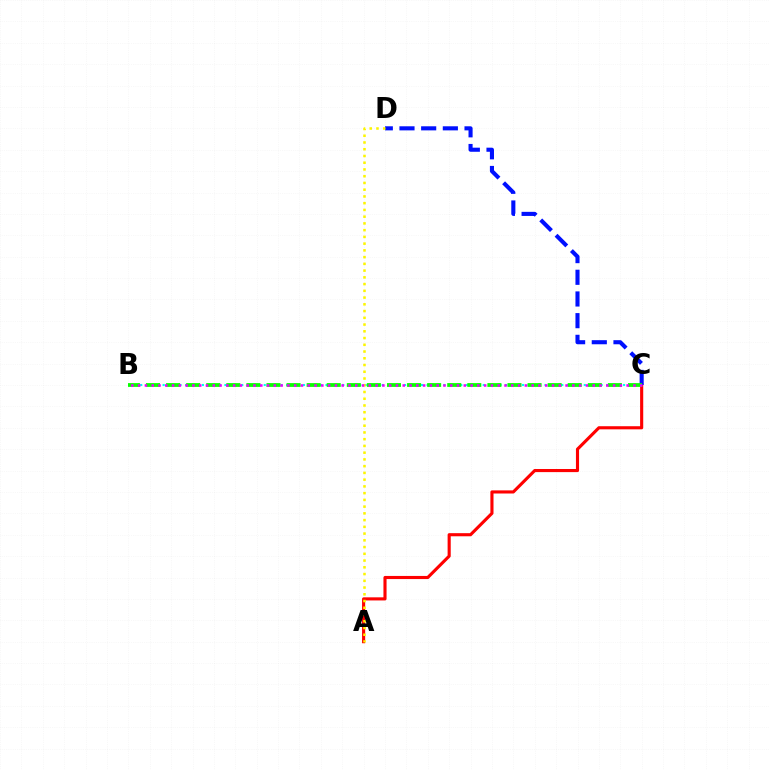{('A', 'C'): [{'color': '#ff0000', 'line_style': 'solid', 'thickness': 2.24}], ('C', 'D'): [{'color': '#0010ff', 'line_style': 'dashed', 'thickness': 2.95}], ('B', 'C'): [{'color': '#00fff6', 'line_style': 'dotted', 'thickness': 1.53}, {'color': '#08ff00', 'line_style': 'dashed', 'thickness': 2.73}, {'color': '#ee00ff', 'line_style': 'dotted', 'thickness': 1.84}], ('A', 'D'): [{'color': '#fcf500', 'line_style': 'dotted', 'thickness': 1.83}]}